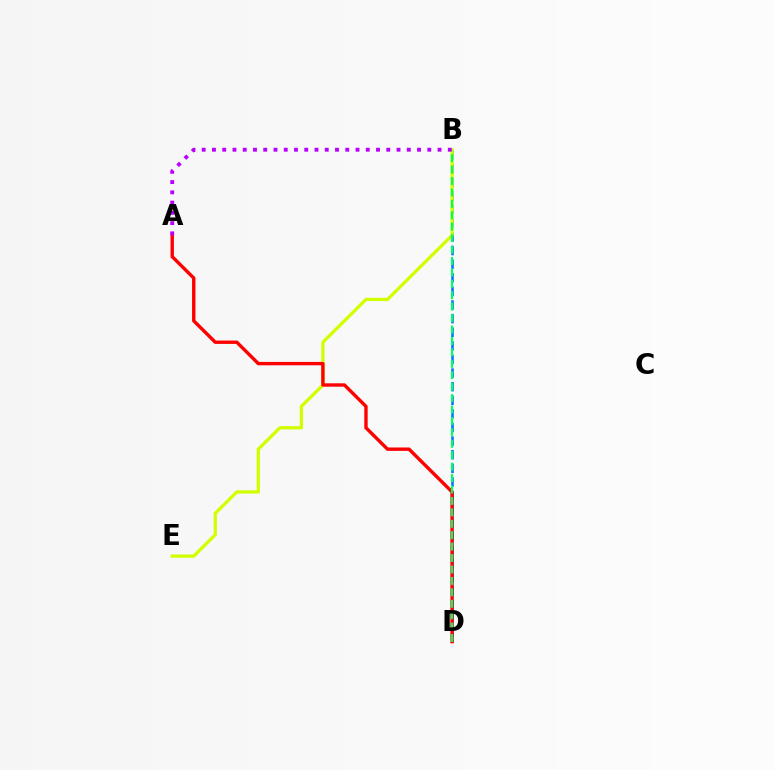{('B', 'D'): [{'color': '#0074ff', 'line_style': 'dashed', 'thickness': 1.85}, {'color': '#00ff5c', 'line_style': 'dashed', 'thickness': 1.55}], ('B', 'E'): [{'color': '#d1ff00', 'line_style': 'solid', 'thickness': 2.36}], ('A', 'D'): [{'color': '#ff0000', 'line_style': 'solid', 'thickness': 2.44}], ('A', 'B'): [{'color': '#b900ff', 'line_style': 'dotted', 'thickness': 2.79}]}